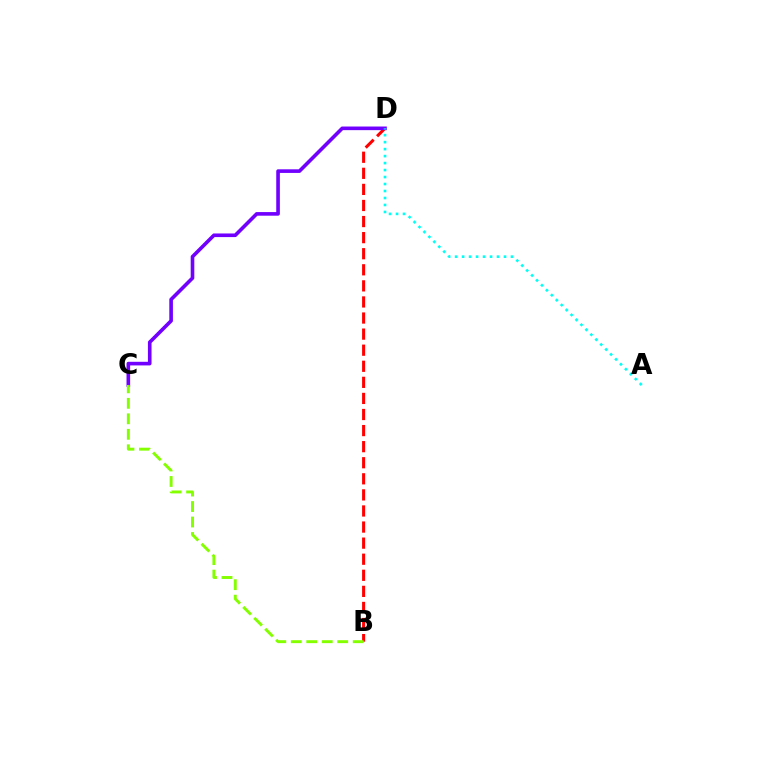{('B', 'D'): [{'color': '#ff0000', 'line_style': 'dashed', 'thickness': 2.18}], ('C', 'D'): [{'color': '#7200ff', 'line_style': 'solid', 'thickness': 2.61}], ('A', 'D'): [{'color': '#00fff6', 'line_style': 'dotted', 'thickness': 1.9}], ('B', 'C'): [{'color': '#84ff00', 'line_style': 'dashed', 'thickness': 2.1}]}